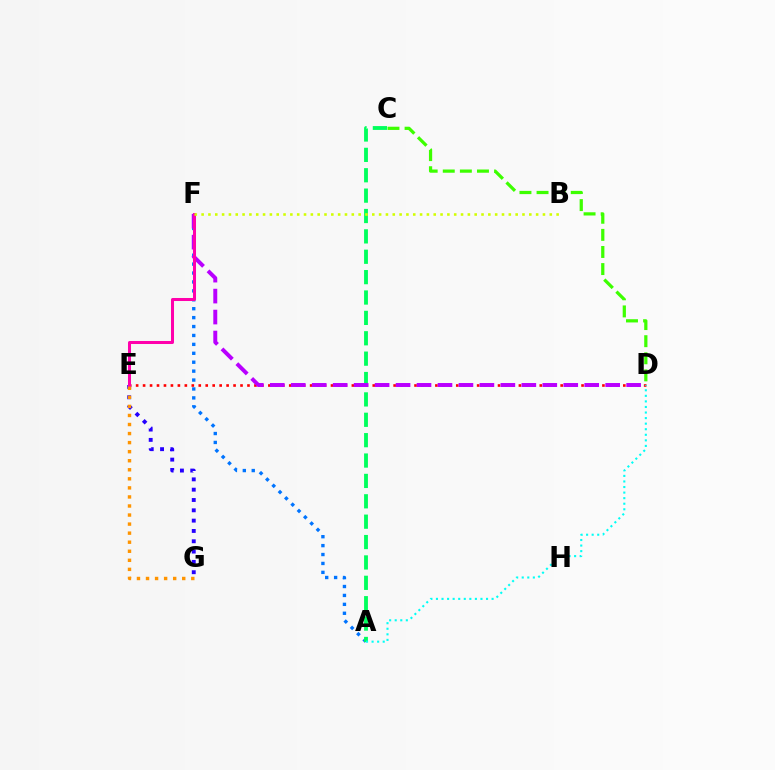{('A', 'F'): [{'color': '#0074ff', 'line_style': 'dotted', 'thickness': 2.42}], ('A', 'C'): [{'color': '#00ff5c', 'line_style': 'dashed', 'thickness': 2.77}], ('D', 'E'): [{'color': '#ff0000', 'line_style': 'dotted', 'thickness': 1.89}], ('D', 'F'): [{'color': '#b900ff', 'line_style': 'dashed', 'thickness': 2.85}], ('E', 'G'): [{'color': '#2500ff', 'line_style': 'dotted', 'thickness': 2.8}, {'color': '#ff9400', 'line_style': 'dotted', 'thickness': 2.46}], ('E', 'F'): [{'color': '#ff00ac', 'line_style': 'solid', 'thickness': 2.18}], ('C', 'D'): [{'color': '#3dff00', 'line_style': 'dashed', 'thickness': 2.32}], ('B', 'F'): [{'color': '#d1ff00', 'line_style': 'dotted', 'thickness': 1.85}], ('A', 'D'): [{'color': '#00fff6', 'line_style': 'dotted', 'thickness': 1.51}]}